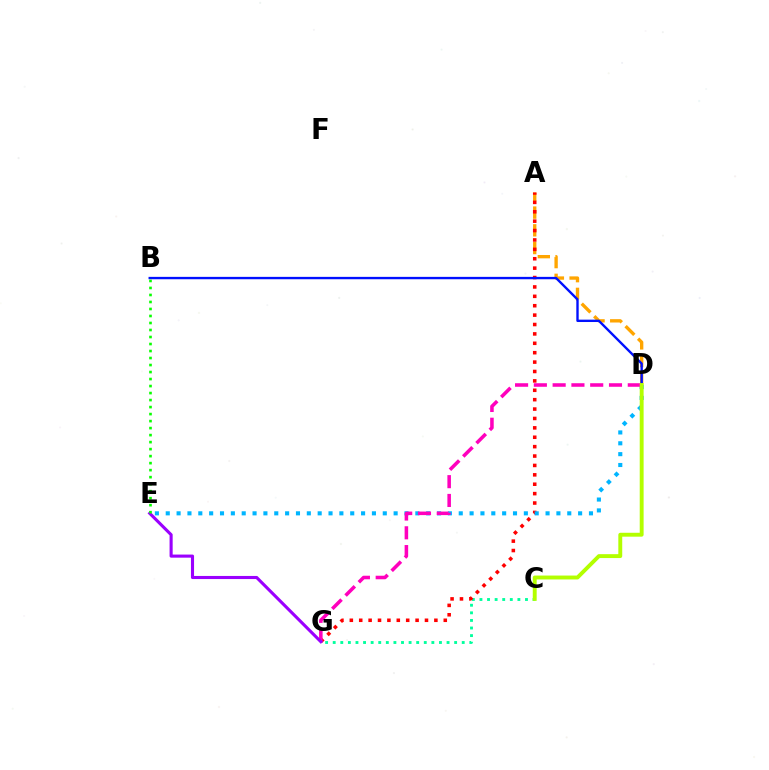{('A', 'D'): [{'color': '#ffa500', 'line_style': 'dashed', 'thickness': 2.41}], ('C', 'G'): [{'color': '#00ff9d', 'line_style': 'dotted', 'thickness': 2.06}], ('A', 'G'): [{'color': '#ff0000', 'line_style': 'dotted', 'thickness': 2.55}], ('D', 'E'): [{'color': '#00b5ff', 'line_style': 'dotted', 'thickness': 2.95}], ('B', 'D'): [{'color': '#0010ff', 'line_style': 'solid', 'thickness': 1.71}], ('D', 'G'): [{'color': '#ff00bd', 'line_style': 'dashed', 'thickness': 2.55}], ('E', 'G'): [{'color': '#9b00ff', 'line_style': 'solid', 'thickness': 2.23}], ('C', 'D'): [{'color': '#b3ff00', 'line_style': 'solid', 'thickness': 2.8}], ('B', 'E'): [{'color': '#08ff00', 'line_style': 'dotted', 'thickness': 1.9}]}